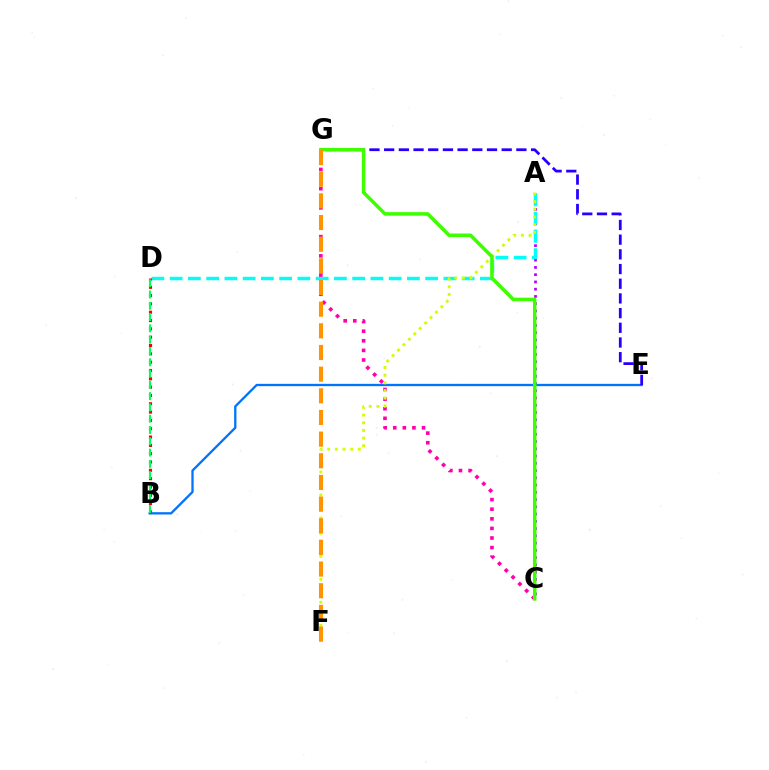{('A', 'C'): [{'color': '#b900ff', 'line_style': 'dotted', 'thickness': 1.97}], ('B', 'E'): [{'color': '#0074ff', 'line_style': 'solid', 'thickness': 1.66}], ('A', 'D'): [{'color': '#00fff6', 'line_style': 'dashed', 'thickness': 2.48}], ('E', 'G'): [{'color': '#2500ff', 'line_style': 'dashed', 'thickness': 2.0}], ('B', 'D'): [{'color': '#ff0000', 'line_style': 'dotted', 'thickness': 2.26}, {'color': '#00ff5c', 'line_style': 'dashed', 'thickness': 1.53}], ('C', 'G'): [{'color': '#ff00ac', 'line_style': 'dotted', 'thickness': 2.61}, {'color': '#3dff00', 'line_style': 'solid', 'thickness': 2.54}], ('A', 'F'): [{'color': '#d1ff00', 'line_style': 'dotted', 'thickness': 2.08}], ('F', 'G'): [{'color': '#ff9400', 'line_style': 'dashed', 'thickness': 2.94}]}